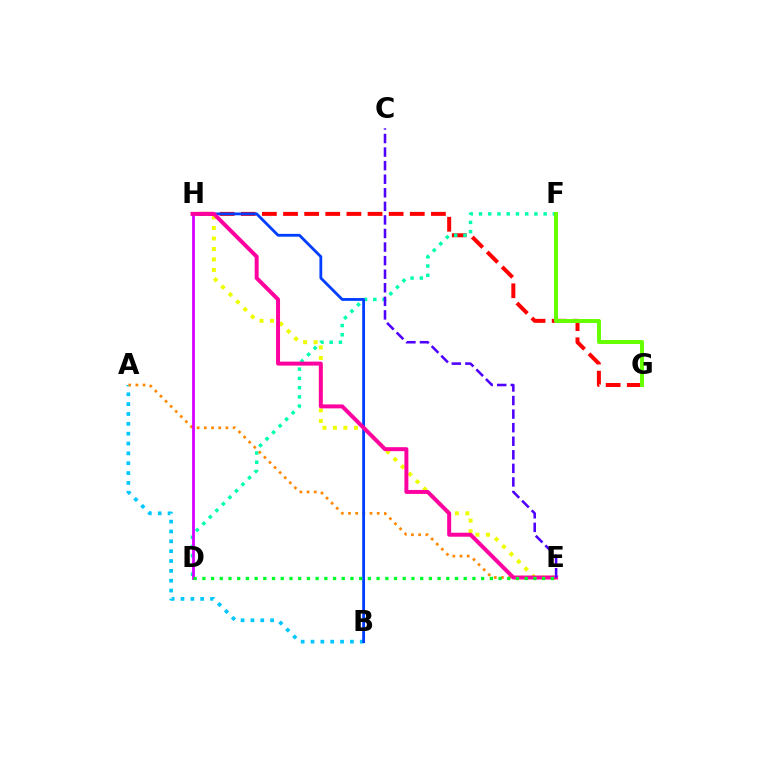{('G', 'H'): [{'color': '#ff0000', 'line_style': 'dashed', 'thickness': 2.87}], ('D', 'F'): [{'color': '#00ffaf', 'line_style': 'dotted', 'thickness': 2.51}], ('A', 'B'): [{'color': '#00c7ff', 'line_style': 'dotted', 'thickness': 2.68}], ('A', 'E'): [{'color': '#ff8800', 'line_style': 'dotted', 'thickness': 1.95}], ('D', 'H'): [{'color': '#d600ff', 'line_style': 'solid', 'thickness': 2.0}], ('E', 'H'): [{'color': '#eeff00', 'line_style': 'dotted', 'thickness': 2.85}, {'color': '#ff00a0', 'line_style': 'solid', 'thickness': 2.86}], ('B', 'H'): [{'color': '#003fff', 'line_style': 'solid', 'thickness': 2.02}], ('F', 'G'): [{'color': '#66ff00', 'line_style': 'solid', 'thickness': 2.85}], ('C', 'E'): [{'color': '#4f00ff', 'line_style': 'dashed', 'thickness': 1.84}], ('D', 'E'): [{'color': '#00ff27', 'line_style': 'dotted', 'thickness': 2.37}]}